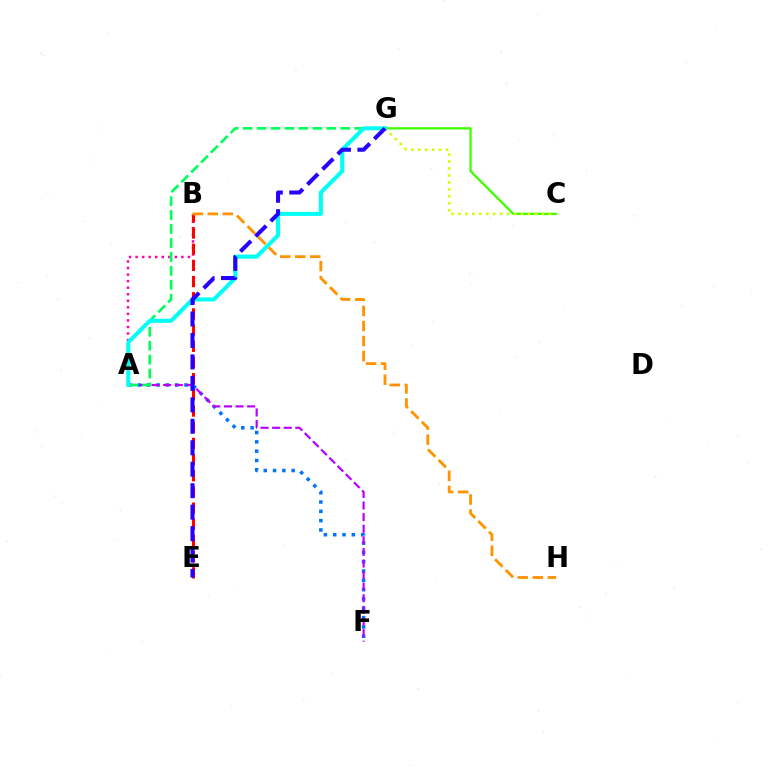{('A', 'B'): [{'color': '#ff00ac', 'line_style': 'dotted', 'thickness': 1.78}], ('B', 'E'): [{'color': '#ff0000', 'line_style': 'dashed', 'thickness': 2.2}], ('A', 'F'): [{'color': '#0074ff', 'line_style': 'dotted', 'thickness': 2.53}, {'color': '#b900ff', 'line_style': 'dashed', 'thickness': 1.58}], ('C', 'G'): [{'color': '#3dff00', 'line_style': 'solid', 'thickness': 1.64}, {'color': '#d1ff00', 'line_style': 'dotted', 'thickness': 1.89}], ('A', 'G'): [{'color': '#00ff5c', 'line_style': 'dashed', 'thickness': 1.9}, {'color': '#00fff6', 'line_style': 'solid', 'thickness': 2.92}], ('B', 'H'): [{'color': '#ff9400', 'line_style': 'dashed', 'thickness': 2.04}], ('E', 'G'): [{'color': '#2500ff', 'line_style': 'dashed', 'thickness': 2.92}]}